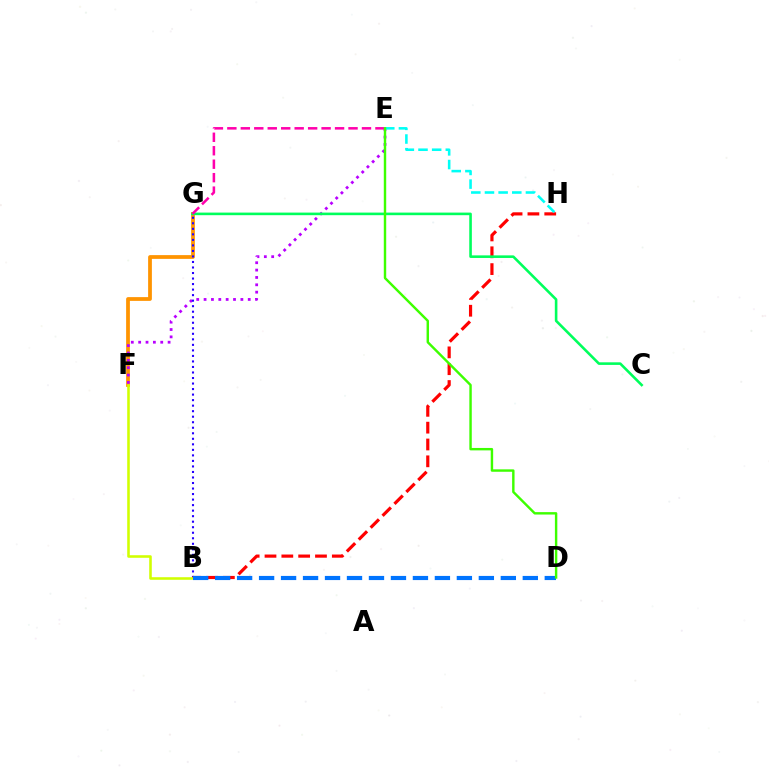{('F', 'G'): [{'color': '#ff9400', 'line_style': 'solid', 'thickness': 2.7}], ('E', 'F'): [{'color': '#b900ff', 'line_style': 'dotted', 'thickness': 2.0}], ('B', 'G'): [{'color': '#2500ff', 'line_style': 'dotted', 'thickness': 1.5}], ('B', 'H'): [{'color': '#ff0000', 'line_style': 'dashed', 'thickness': 2.29}], ('B', 'F'): [{'color': '#d1ff00', 'line_style': 'solid', 'thickness': 1.85}], ('C', 'G'): [{'color': '#00ff5c', 'line_style': 'solid', 'thickness': 1.87}], ('B', 'D'): [{'color': '#0074ff', 'line_style': 'dashed', 'thickness': 2.99}], ('E', 'H'): [{'color': '#00fff6', 'line_style': 'dashed', 'thickness': 1.86}], ('E', 'G'): [{'color': '#ff00ac', 'line_style': 'dashed', 'thickness': 1.83}], ('D', 'E'): [{'color': '#3dff00', 'line_style': 'solid', 'thickness': 1.74}]}